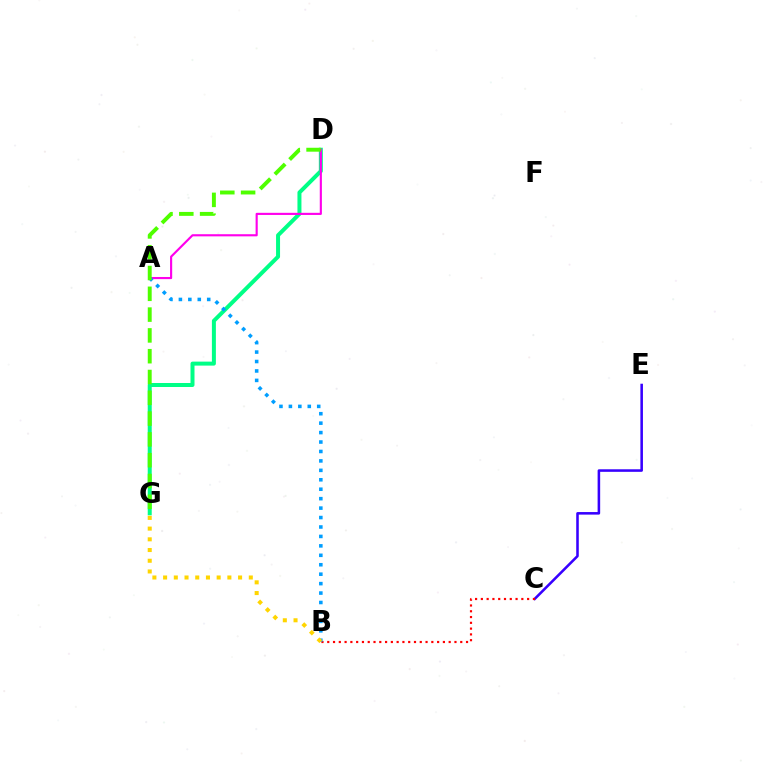{('D', 'G'): [{'color': '#00ff86', 'line_style': 'solid', 'thickness': 2.87}, {'color': '#4fff00', 'line_style': 'dashed', 'thickness': 2.83}], ('A', 'D'): [{'color': '#ff00ed', 'line_style': 'solid', 'thickness': 1.54}], ('C', 'E'): [{'color': '#3700ff', 'line_style': 'solid', 'thickness': 1.84}], ('B', 'C'): [{'color': '#ff0000', 'line_style': 'dotted', 'thickness': 1.57}], ('A', 'B'): [{'color': '#009eff', 'line_style': 'dotted', 'thickness': 2.56}], ('B', 'G'): [{'color': '#ffd500', 'line_style': 'dotted', 'thickness': 2.91}]}